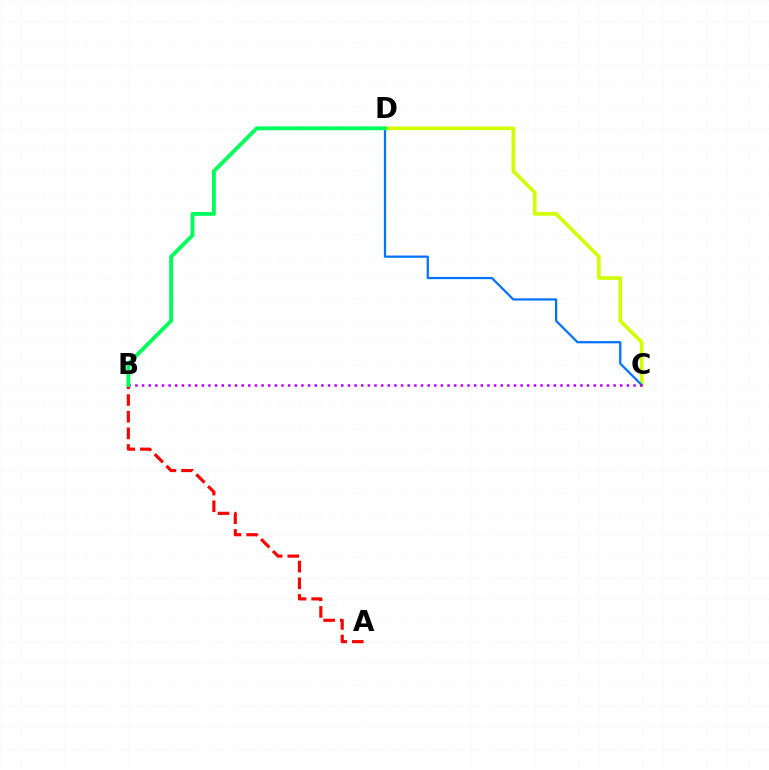{('A', 'B'): [{'color': '#ff0000', 'line_style': 'dashed', 'thickness': 2.27}], ('C', 'D'): [{'color': '#d1ff00', 'line_style': 'solid', 'thickness': 2.61}, {'color': '#0074ff', 'line_style': 'solid', 'thickness': 1.61}], ('B', 'C'): [{'color': '#b900ff', 'line_style': 'dotted', 'thickness': 1.8}], ('B', 'D'): [{'color': '#00ff5c', 'line_style': 'solid', 'thickness': 2.78}]}